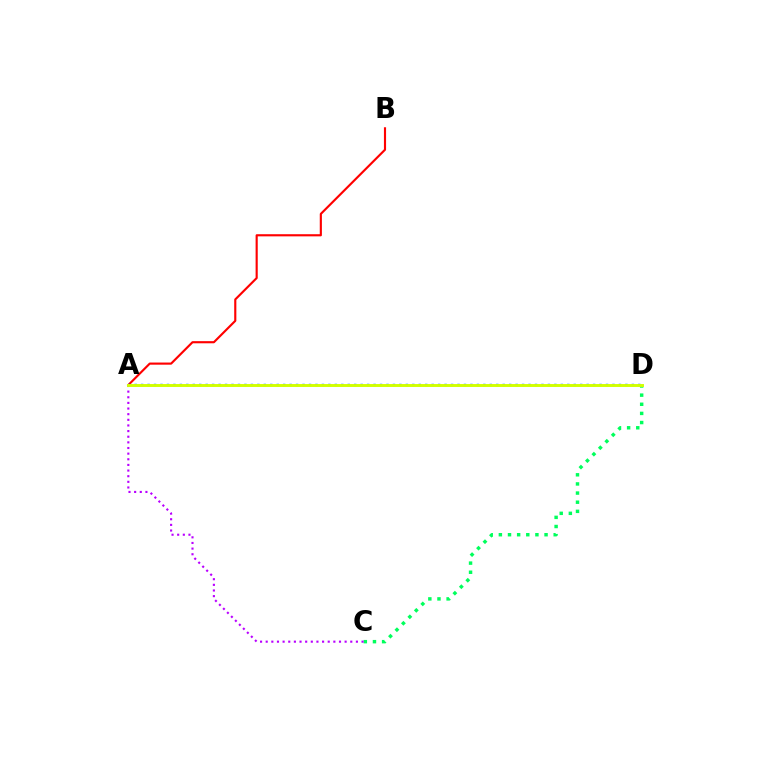{('A', 'B'): [{'color': '#ff0000', 'line_style': 'solid', 'thickness': 1.54}], ('C', 'D'): [{'color': '#00ff5c', 'line_style': 'dotted', 'thickness': 2.48}], ('A', 'C'): [{'color': '#b900ff', 'line_style': 'dotted', 'thickness': 1.53}], ('A', 'D'): [{'color': '#0074ff', 'line_style': 'dotted', 'thickness': 1.75}, {'color': '#d1ff00', 'line_style': 'solid', 'thickness': 2.1}]}